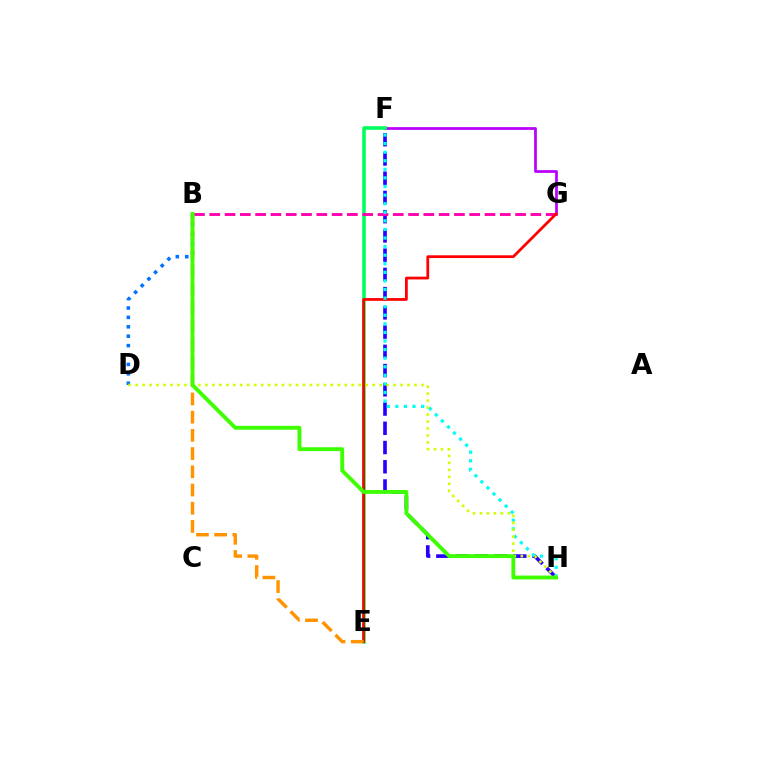{('F', 'G'): [{'color': '#b900ff', 'line_style': 'solid', 'thickness': 1.97}], ('F', 'H'): [{'color': '#2500ff', 'line_style': 'dashed', 'thickness': 2.61}, {'color': '#00fff6', 'line_style': 'dotted', 'thickness': 2.33}], ('E', 'F'): [{'color': '#00ff5c', 'line_style': 'solid', 'thickness': 2.56}], ('B', 'G'): [{'color': '#ff00ac', 'line_style': 'dashed', 'thickness': 2.08}], ('E', 'G'): [{'color': '#ff0000', 'line_style': 'solid', 'thickness': 1.99}], ('B', 'D'): [{'color': '#0074ff', 'line_style': 'dotted', 'thickness': 2.56}], ('D', 'H'): [{'color': '#d1ff00', 'line_style': 'dotted', 'thickness': 1.89}], ('B', 'E'): [{'color': '#ff9400', 'line_style': 'dashed', 'thickness': 2.47}], ('B', 'H'): [{'color': '#3dff00', 'line_style': 'solid', 'thickness': 2.78}]}